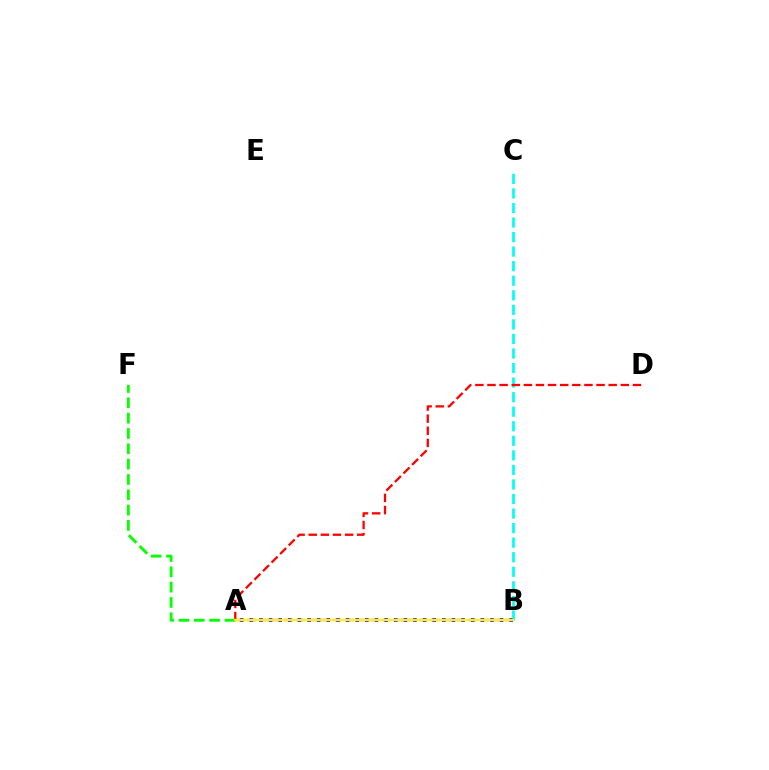{('A', 'B'): [{'color': '#0010ff', 'line_style': 'dotted', 'thickness': 2.62}, {'color': '#ee00ff', 'line_style': 'dashed', 'thickness': 1.67}, {'color': '#fcf500', 'line_style': 'solid', 'thickness': 1.58}], ('B', 'C'): [{'color': '#00fff6', 'line_style': 'dashed', 'thickness': 1.98}], ('A', 'D'): [{'color': '#ff0000', 'line_style': 'dashed', 'thickness': 1.65}], ('A', 'F'): [{'color': '#08ff00', 'line_style': 'dashed', 'thickness': 2.08}]}